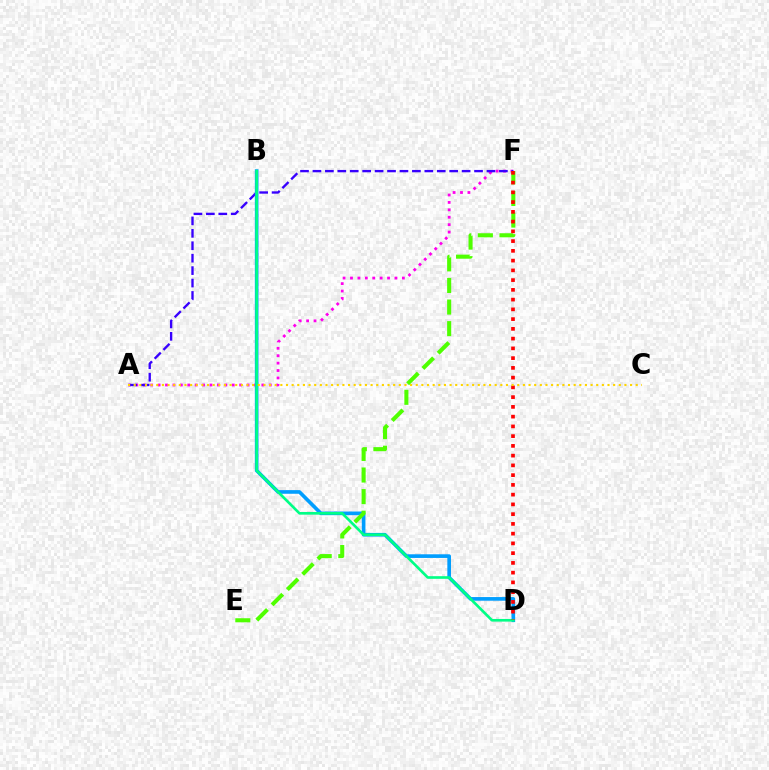{('A', 'F'): [{'color': '#ff00ed', 'line_style': 'dotted', 'thickness': 2.01}, {'color': '#3700ff', 'line_style': 'dashed', 'thickness': 1.69}], ('B', 'D'): [{'color': '#009eff', 'line_style': 'solid', 'thickness': 2.63}, {'color': '#00ff86', 'line_style': 'solid', 'thickness': 1.91}], ('E', 'F'): [{'color': '#4fff00', 'line_style': 'dashed', 'thickness': 2.93}], ('D', 'F'): [{'color': '#ff0000', 'line_style': 'dotted', 'thickness': 2.65}], ('A', 'C'): [{'color': '#ffd500', 'line_style': 'dotted', 'thickness': 1.53}]}